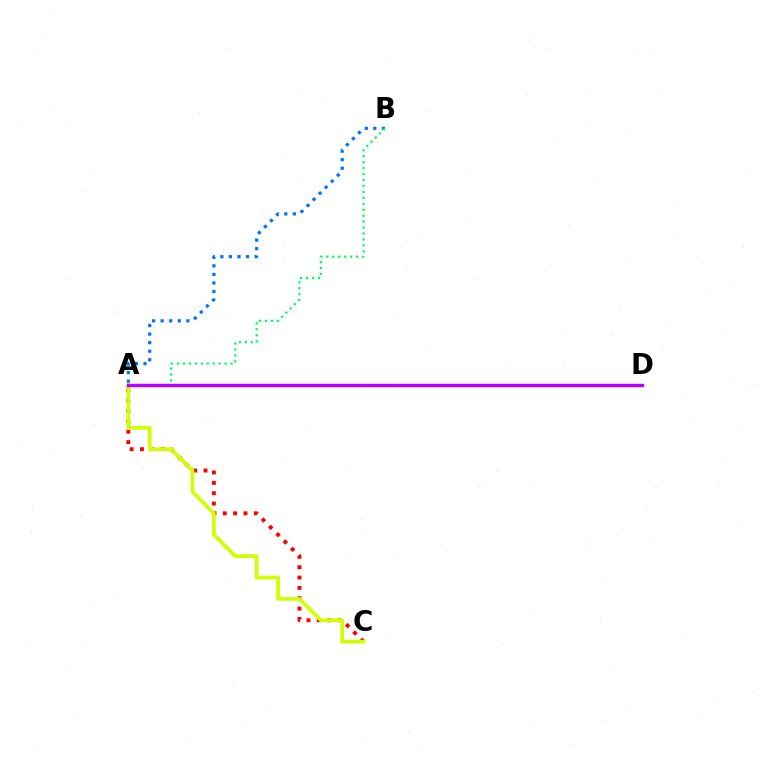{('A', 'C'): [{'color': '#ff0000', 'line_style': 'dotted', 'thickness': 2.81}, {'color': '#d1ff00', 'line_style': 'solid', 'thickness': 2.66}], ('A', 'B'): [{'color': '#0074ff', 'line_style': 'dotted', 'thickness': 2.33}, {'color': '#00ff5c', 'line_style': 'dotted', 'thickness': 1.61}], ('A', 'D'): [{'color': '#b900ff', 'line_style': 'solid', 'thickness': 2.47}]}